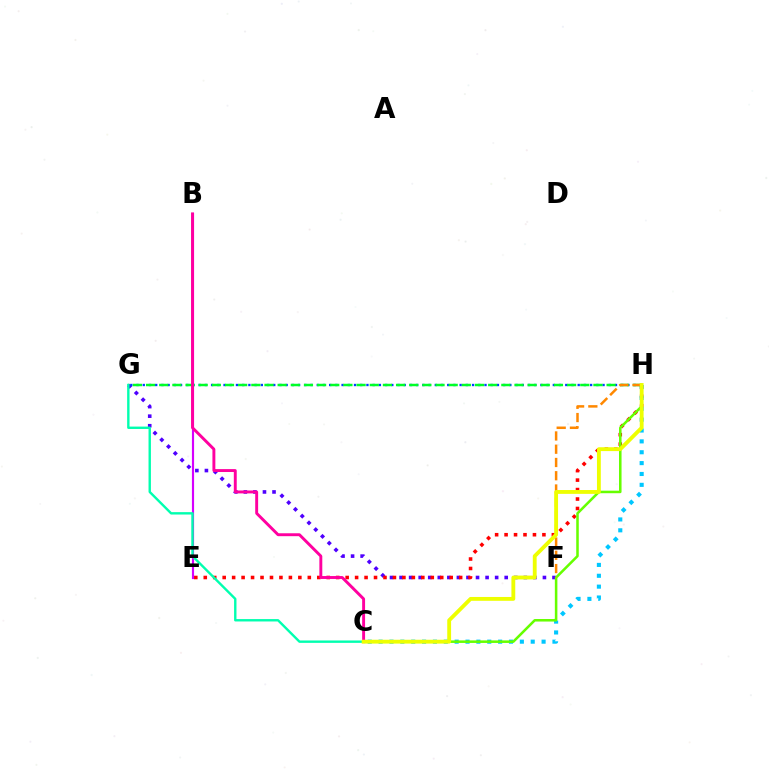{('F', 'G'): [{'color': '#4f00ff', 'line_style': 'dotted', 'thickness': 2.6}], ('E', 'H'): [{'color': '#ff0000', 'line_style': 'dotted', 'thickness': 2.57}], ('B', 'E'): [{'color': '#d600ff', 'line_style': 'solid', 'thickness': 1.56}], ('C', 'H'): [{'color': '#00c7ff', 'line_style': 'dotted', 'thickness': 2.95}, {'color': '#66ff00', 'line_style': 'solid', 'thickness': 1.83}, {'color': '#eeff00', 'line_style': 'solid', 'thickness': 2.77}], ('G', 'H'): [{'color': '#003fff', 'line_style': 'dotted', 'thickness': 1.69}, {'color': '#00ff27', 'line_style': 'dashed', 'thickness': 1.79}], ('F', 'H'): [{'color': '#ff8800', 'line_style': 'dashed', 'thickness': 1.8}], ('C', 'G'): [{'color': '#00ffaf', 'line_style': 'solid', 'thickness': 1.72}], ('B', 'C'): [{'color': '#ff00a0', 'line_style': 'solid', 'thickness': 2.1}]}